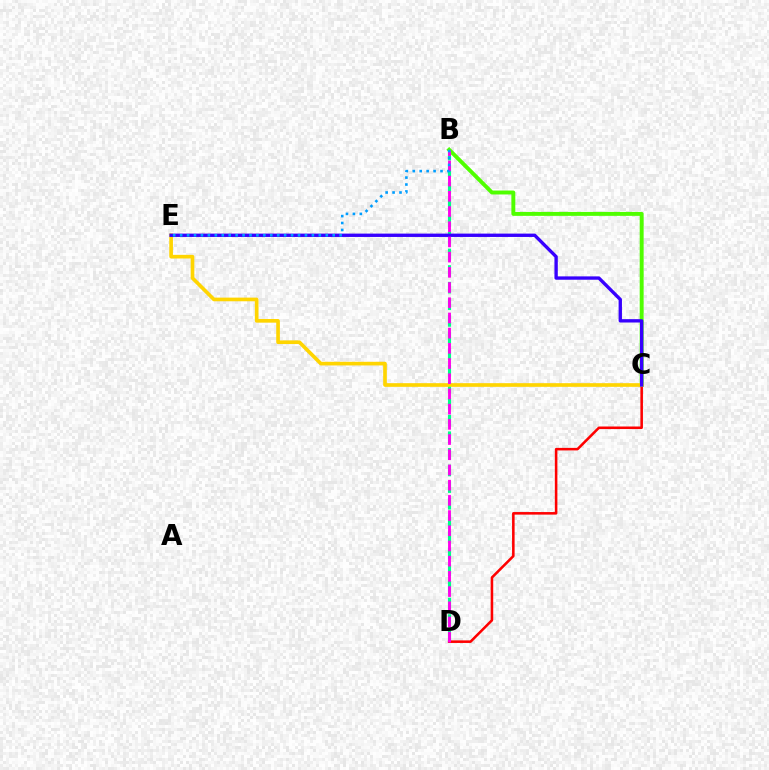{('B', 'D'): [{'color': '#00ff86', 'line_style': 'dashed', 'thickness': 2.26}, {'color': '#ff00ed', 'line_style': 'dashed', 'thickness': 2.07}], ('C', 'D'): [{'color': '#ff0000', 'line_style': 'solid', 'thickness': 1.84}], ('B', 'C'): [{'color': '#4fff00', 'line_style': 'solid', 'thickness': 2.83}], ('C', 'E'): [{'color': '#ffd500', 'line_style': 'solid', 'thickness': 2.63}, {'color': '#3700ff', 'line_style': 'solid', 'thickness': 2.41}], ('B', 'E'): [{'color': '#009eff', 'line_style': 'dotted', 'thickness': 1.88}]}